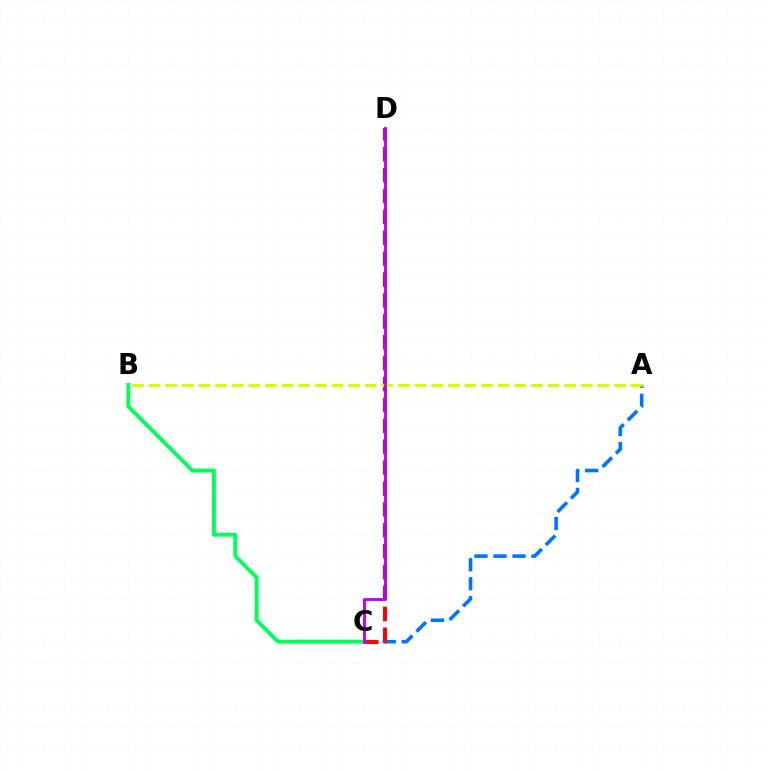{('A', 'C'): [{'color': '#0074ff', 'line_style': 'dashed', 'thickness': 2.58}], ('B', 'C'): [{'color': '#00ff5c', 'line_style': 'solid', 'thickness': 2.83}], ('C', 'D'): [{'color': '#ff0000', 'line_style': 'dashed', 'thickness': 2.84}, {'color': '#b900ff', 'line_style': 'solid', 'thickness': 2.06}], ('A', 'B'): [{'color': '#d1ff00', 'line_style': 'dashed', 'thickness': 2.26}]}